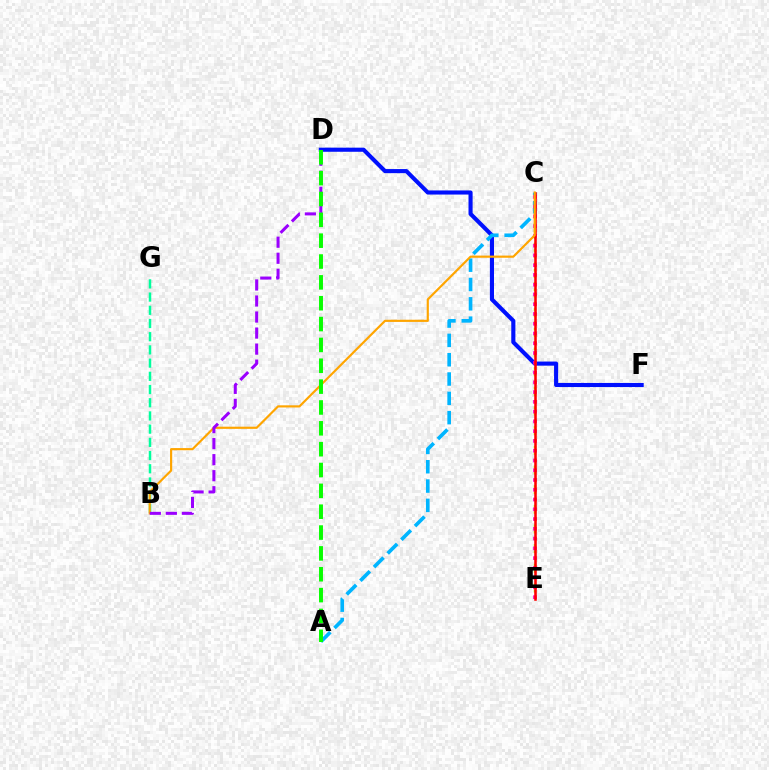{('C', 'E'): [{'color': '#b3ff00', 'line_style': 'dotted', 'thickness': 1.78}, {'color': '#ff00bd', 'line_style': 'dotted', 'thickness': 2.65}, {'color': '#ff0000', 'line_style': 'solid', 'thickness': 1.84}], ('D', 'F'): [{'color': '#0010ff', 'line_style': 'solid', 'thickness': 2.95}], ('B', 'G'): [{'color': '#00ff9d', 'line_style': 'dashed', 'thickness': 1.79}], ('A', 'C'): [{'color': '#00b5ff', 'line_style': 'dashed', 'thickness': 2.62}], ('B', 'C'): [{'color': '#ffa500', 'line_style': 'solid', 'thickness': 1.56}], ('B', 'D'): [{'color': '#9b00ff', 'line_style': 'dashed', 'thickness': 2.18}], ('A', 'D'): [{'color': '#08ff00', 'line_style': 'dashed', 'thickness': 2.83}]}